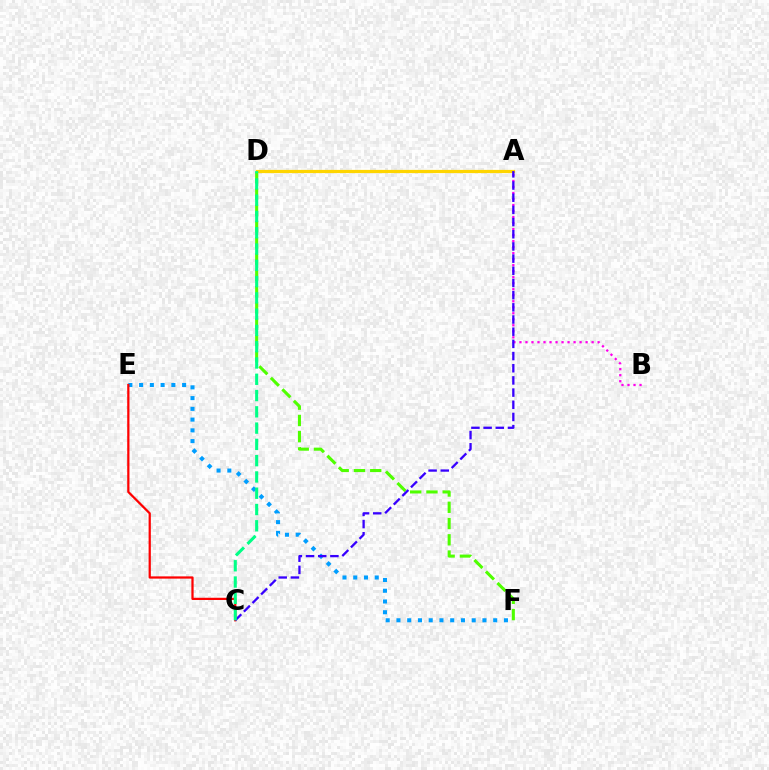{('A', 'D'): [{'color': '#ffd500', 'line_style': 'solid', 'thickness': 2.31}], ('D', 'F'): [{'color': '#4fff00', 'line_style': 'dashed', 'thickness': 2.21}], ('E', 'F'): [{'color': '#009eff', 'line_style': 'dotted', 'thickness': 2.92}], ('A', 'B'): [{'color': '#ff00ed', 'line_style': 'dotted', 'thickness': 1.63}], ('C', 'E'): [{'color': '#ff0000', 'line_style': 'solid', 'thickness': 1.61}], ('A', 'C'): [{'color': '#3700ff', 'line_style': 'dashed', 'thickness': 1.65}], ('C', 'D'): [{'color': '#00ff86', 'line_style': 'dashed', 'thickness': 2.21}]}